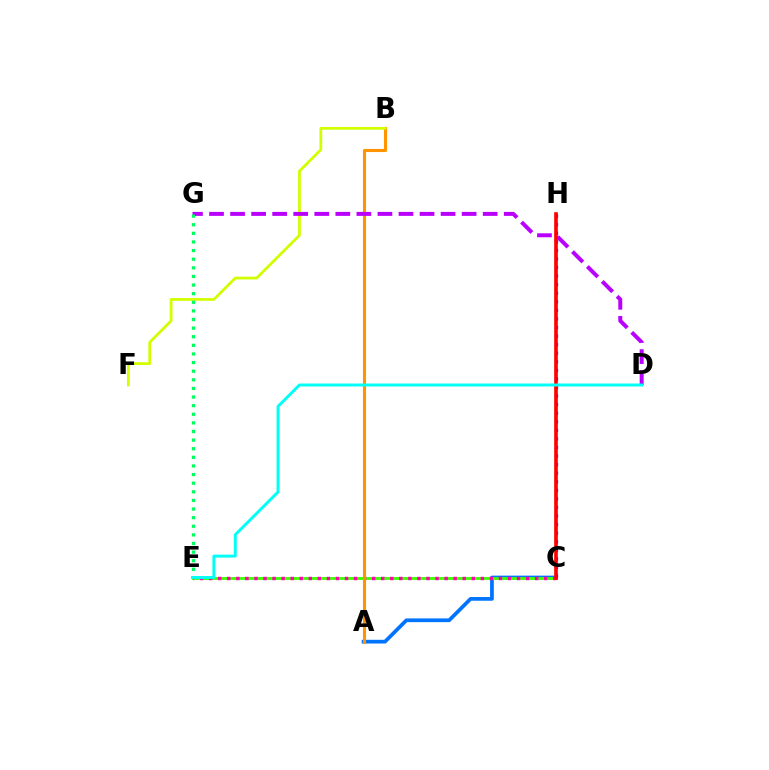{('A', 'C'): [{'color': '#0074ff', 'line_style': 'solid', 'thickness': 2.68}], ('C', 'E'): [{'color': '#3dff00', 'line_style': 'solid', 'thickness': 2.04}, {'color': '#ff00ac', 'line_style': 'dotted', 'thickness': 2.46}], ('C', 'H'): [{'color': '#2500ff', 'line_style': 'dotted', 'thickness': 2.33}, {'color': '#ff0000', 'line_style': 'solid', 'thickness': 2.61}], ('A', 'B'): [{'color': '#ff9400', 'line_style': 'solid', 'thickness': 2.22}], ('B', 'F'): [{'color': '#d1ff00', 'line_style': 'solid', 'thickness': 2.0}], ('D', 'G'): [{'color': '#b900ff', 'line_style': 'dashed', 'thickness': 2.86}], ('E', 'G'): [{'color': '#00ff5c', 'line_style': 'dotted', 'thickness': 2.34}], ('D', 'E'): [{'color': '#00fff6', 'line_style': 'solid', 'thickness': 2.13}]}